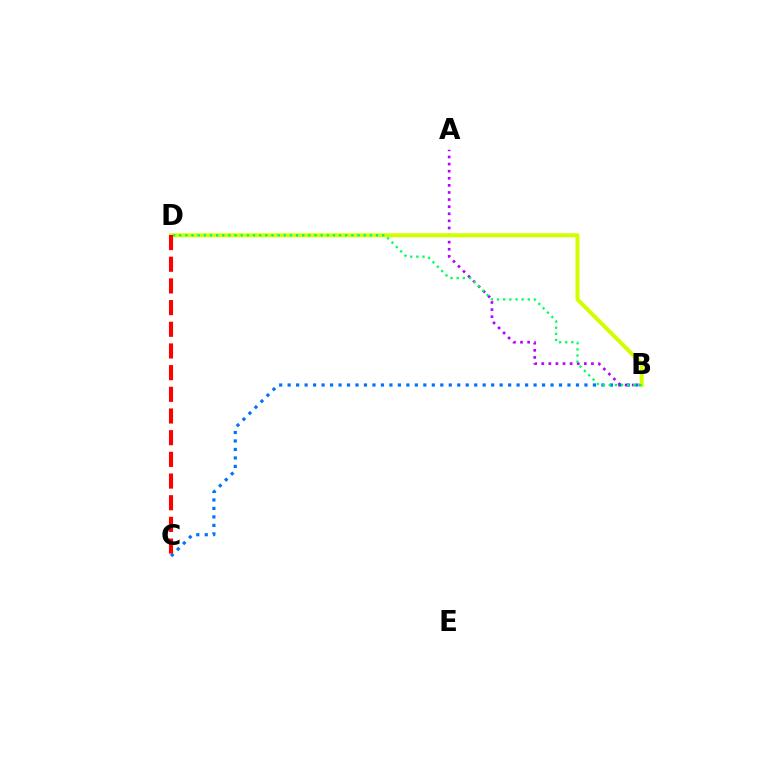{('B', 'C'): [{'color': '#0074ff', 'line_style': 'dotted', 'thickness': 2.3}], ('A', 'B'): [{'color': '#b900ff', 'line_style': 'dotted', 'thickness': 1.93}], ('B', 'D'): [{'color': '#d1ff00', 'line_style': 'solid', 'thickness': 2.89}, {'color': '#00ff5c', 'line_style': 'dotted', 'thickness': 1.67}], ('C', 'D'): [{'color': '#ff0000', 'line_style': 'dashed', 'thickness': 2.95}]}